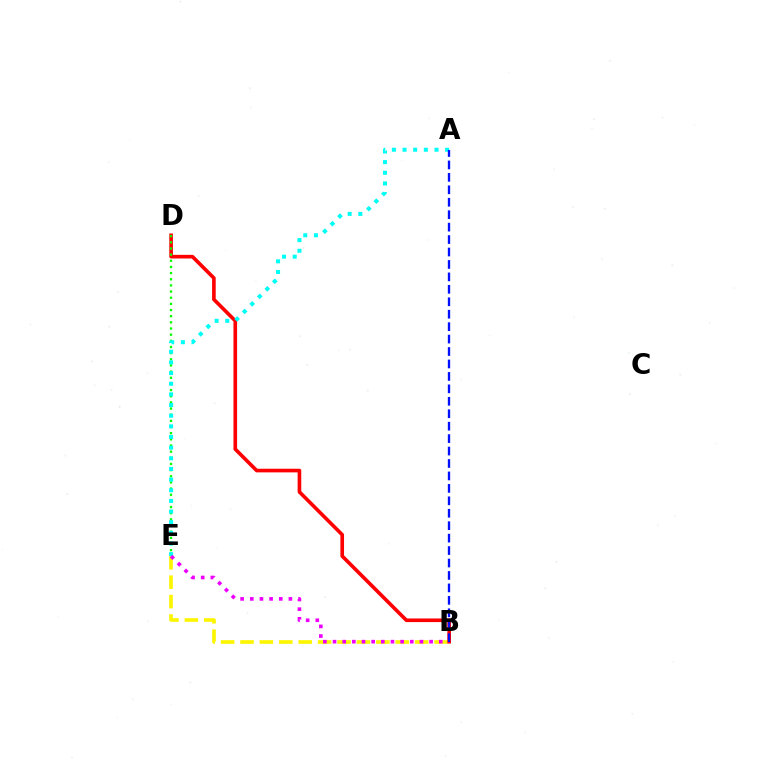{('B', 'E'): [{'color': '#fcf500', 'line_style': 'dashed', 'thickness': 2.64}, {'color': '#ee00ff', 'line_style': 'dotted', 'thickness': 2.62}], ('B', 'D'): [{'color': '#ff0000', 'line_style': 'solid', 'thickness': 2.62}], ('D', 'E'): [{'color': '#08ff00', 'line_style': 'dotted', 'thickness': 1.67}], ('A', 'E'): [{'color': '#00fff6', 'line_style': 'dotted', 'thickness': 2.89}], ('A', 'B'): [{'color': '#0010ff', 'line_style': 'dashed', 'thickness': 1.69}]}